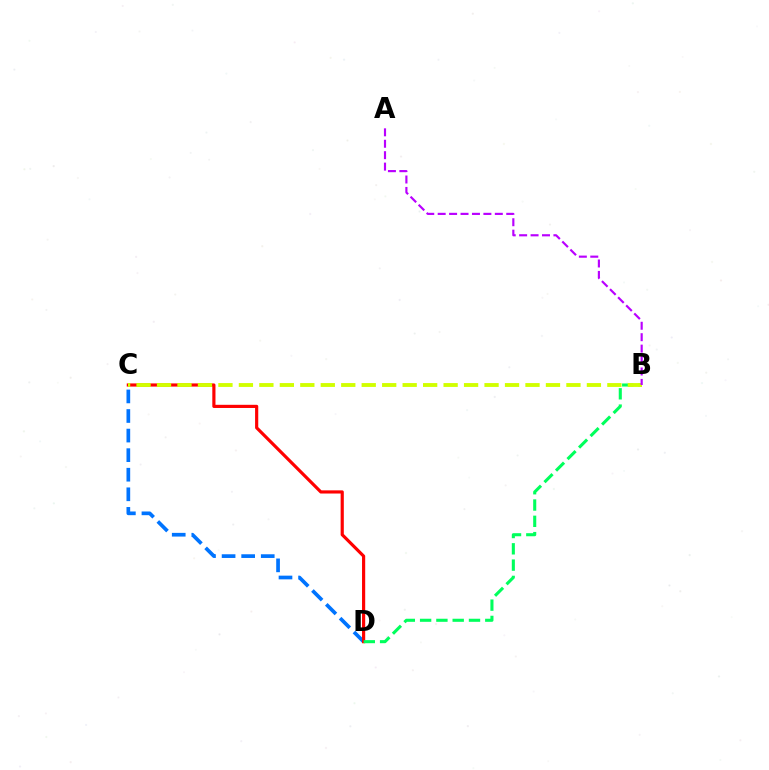{('C', 'D'): [{'color': '#0074ff', 'line_style': 'dashed', 'thickness': 2.66}, {'color': '#ff0000', 'line_style': 'solid', 'thickness': 2.28}], ('B', 'D'): [{'color': '#00ff5c', 'line_style': 'dashed', 'thickness': 2.21}], ('B', 'C'): [{'color': '#d1ff00', 'line_style': 'dashed', 'thickness': 2.78}], ('A', 'B'): [{'color': '#b900ff', 'line_style': 'dashed', 'thickness': 1.55}]}